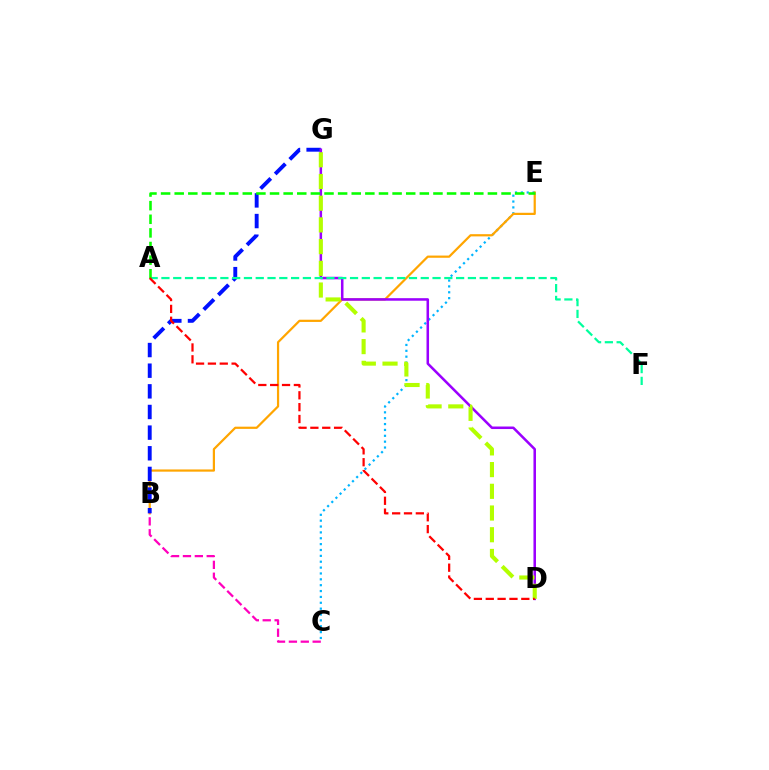{('C', 'E'): [{'color': '#00b5ff', 'line_style': 'dotted', 'thickness': 1.59}], ('B', 'E'): [{'color': '#ffa500', 'line_style': 'solid', 'thickness': 1.59}], ('B', 'G'): [{'color': '#0010ff', 'line_style': 'dashed', 'thickness': 2.8}], ('B', 'C'): [{'color': '#ff00bd', 'line_style': 'dashed', 'thickness': 1.62}], ('D', 'G'): [{'color': '#9b00ff', 'line_style': 'solid', 'thickness': 1.82}, {'color': '#b3ff00', 'line_style': 'dashed', 'thickness': 2.95}], ('A', 'F'): [{'color': '#00ff9d', 'line_style': 'dashed', 'thickness': 1.6}], ('A', 'E'): [{'color': '#08ff00', 'line_style': 'dashed', 'thickness': 1.85}], ('A', 'D'): [{'color': '#ff0000', 'line_style': 'dashed', 'thickness': 1.61}]}